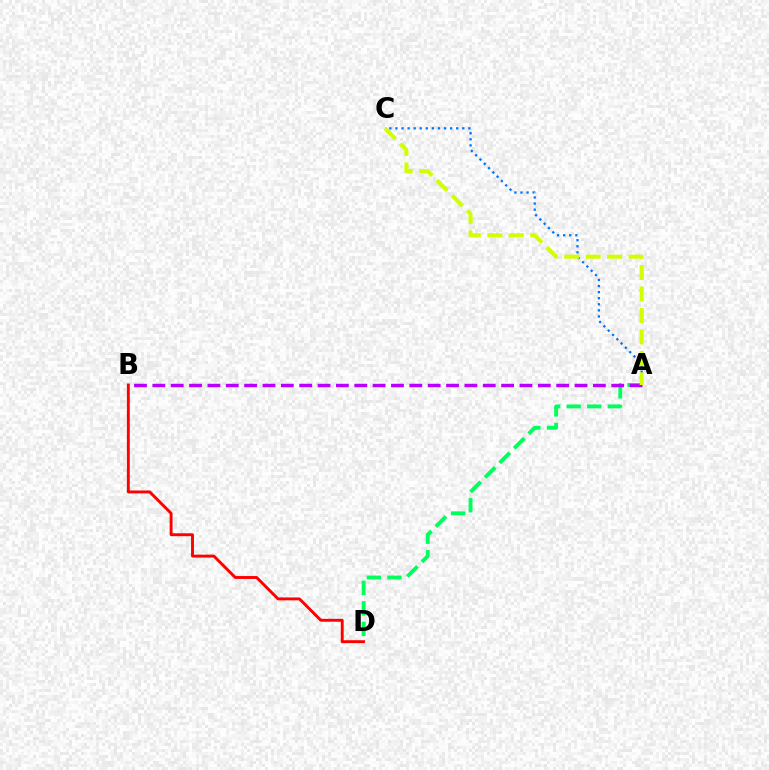{('A', 'D'): [{'color': '#00ff5c', 'line_style': 'dashed', 'thickness': 2.79}], ('A', 'C'): [{'color': '#0074ff', 'line_style': 'dotted', 'thickness': 1.65}, {'color': '#d1ff00', 'line_style': 'dashed', 'thickness': 2.91}], ('B', 'D'): [{'color': '#ff0000', 'line_style': 'solid', 'thickness': 2.09}], ('A', 'B'): [{'color': '#b900ff', 'line_style': 'dashed', 'thickness': 2.49}]}